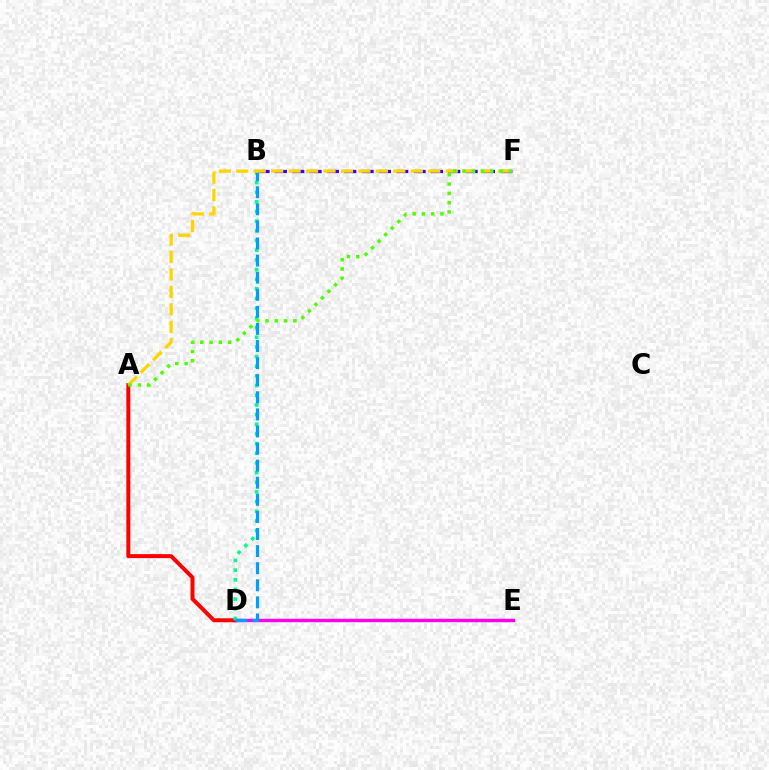{('D', 'E'): [{'color': '#ff00ed', 'line_style': 'solid', 'thickness': 2.46}], ('A', 'D'): [{'color': '#ff0000', 'line_style': 'solid', 'thickness': 2.86}], ('B', 'D'): [{'color': '#00ff86', 'line_style': 'dotted', 'thickness': 2.63}, {'color': '#009eff', 'line_style': 'dashed', 'thickness': 2.32}], ('B', 'F'): [{'color': '#3700ff', 'line_style': 'dashed', 'thickness': 2.36}], ('A', 'F'): [{'color': '#ffd500', 'line_style': 'dashed', 'thickness': 2.37}, {'color': '#4fff00', 'line_style': 'dotted', 'thickness': 2.52}]}